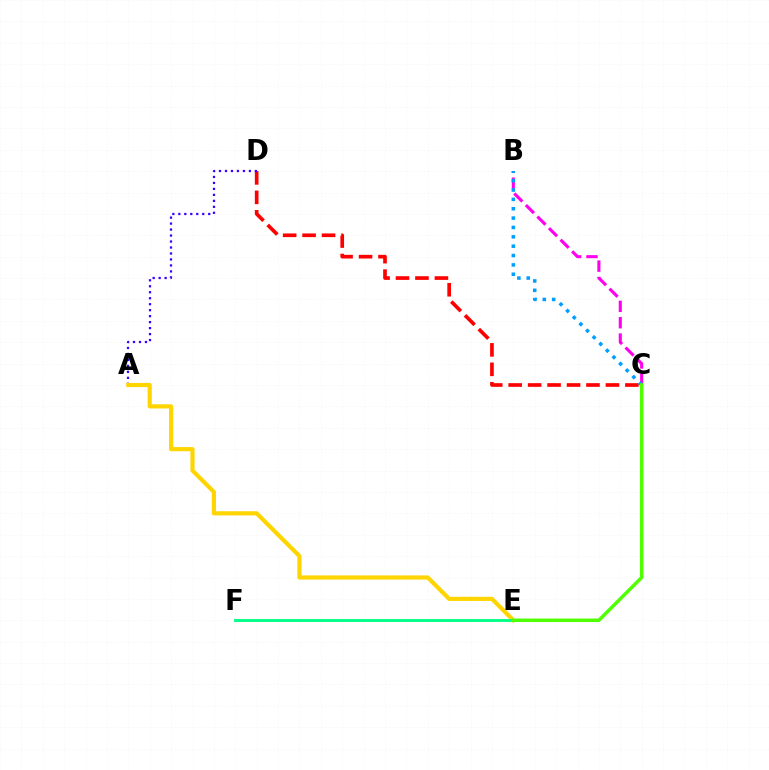{('B', 'C'): [{'color': '#ff00ed', 'line_style': 'dashed', 'thickness': 2.22}, {'color': '#009eff', 'line_style': 'dotted', 'thickness': 2.54}], ('C', 'D'): [{'color': '#ff0000', 'line_style': 'dashed', 'thickness': 2.64}], ('A', 'D'): [{'color': '#3700ff', 'line_style': 'dotted', 'thickness': 1.62}], ('A', 'E'): [{'color': '#ffd500', 'line_style': 'solid', 'thickness': 3.0}], ('E', 'F'): [{'color': '#00ff86', 'line_style': 'solid', 'thickness': 2.07}], ('C', 'E'): [{'color': '#4fff00', 'line_style': 'solid', 'thickness': 2.49}]}